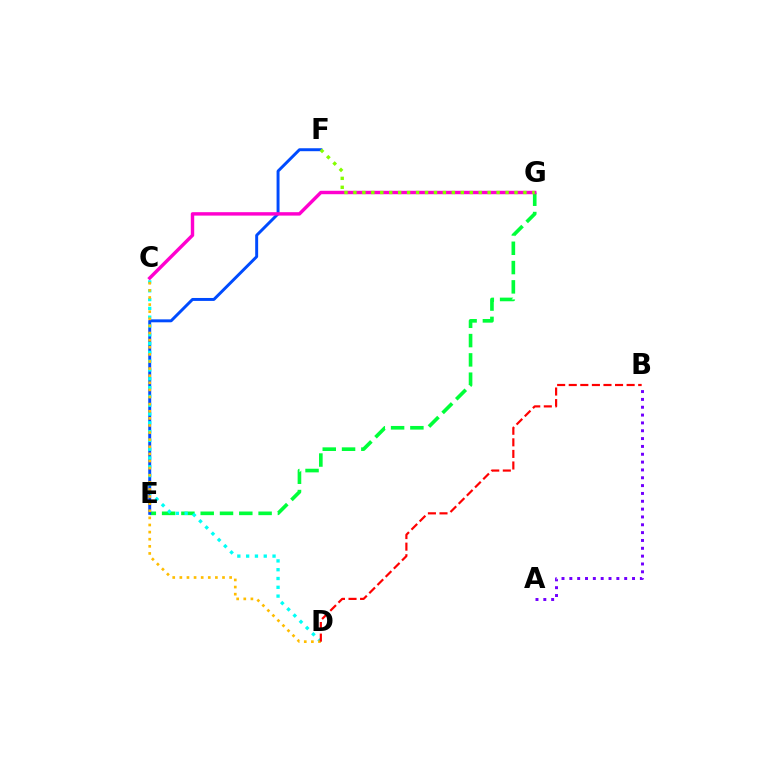{('E', 'G'): [{'color': '#00ff39', 'line_style': 'dashed', 'thickness': 2.62}], ('E', 'F'): [{'color': '#004bff', 'line_style': 'solid', 'thickness': 2.12}], ('C', 'D'): [{'color': '#00fff6', 'line_style': 'dotted', 'thickness': 2.39}, {'color': '#ffbd00', 'line_style': 'dotted', 'thickness': 1.93}], ('C', 'G'): [{'color': '#ff00cf', 'line_style': 'solid', 'thickness': 2.46}], ('A', 'B'): [{'color': '#7200ff', 'line_style': 'dotted', 'thickness': 2.13}], ('F', 'G'): [{'color': '#84ff00', 'line_style': 'dotted', 'thickness': 2.43}], ('B', 'D'): [{'color': '#ff0000', 'line_style': 'dashed', 'thickness': 1.57}]}